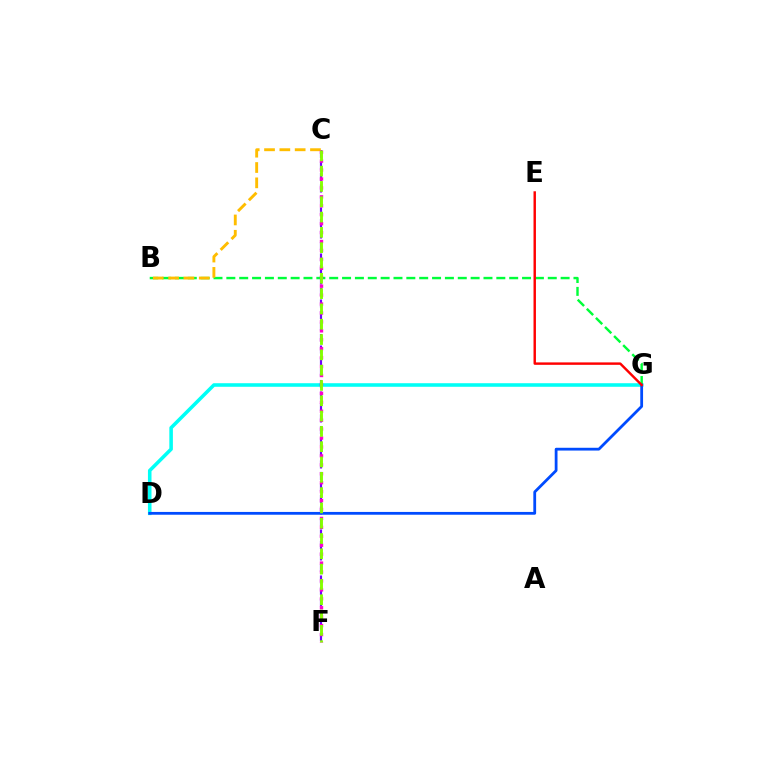{('D', 'G'): [{'color': '#00fff6', 'line_style': 'solid', 'thickness': 2.56}, {'color': '#004bff', 'line_style': 'solid', 'thickness': 2.01}], ('C', 'F'): [{'color': '#7200ff', 'line_style': 'dashed', 'thickness': 1.56}, {'color': '#ff00cf', 'line_style': 'dotted', 'thickness': 2.43}, {'color': '#84ff00', 'line_style': 'dashed', 'thickness': 2.08}], ('B', 'G'): [{'color': '#00ff39', 'line_style': 'dashed', 'thickness': 1.75}], ('B', 'C'): [{'color': '#ffbd00', 'line_style': 'dashed', 'thickness': 2.08}], ('E', 'G'): [{'color': '#ff0000', 'line_style': 'solid', 'thickness': 1.75}]}